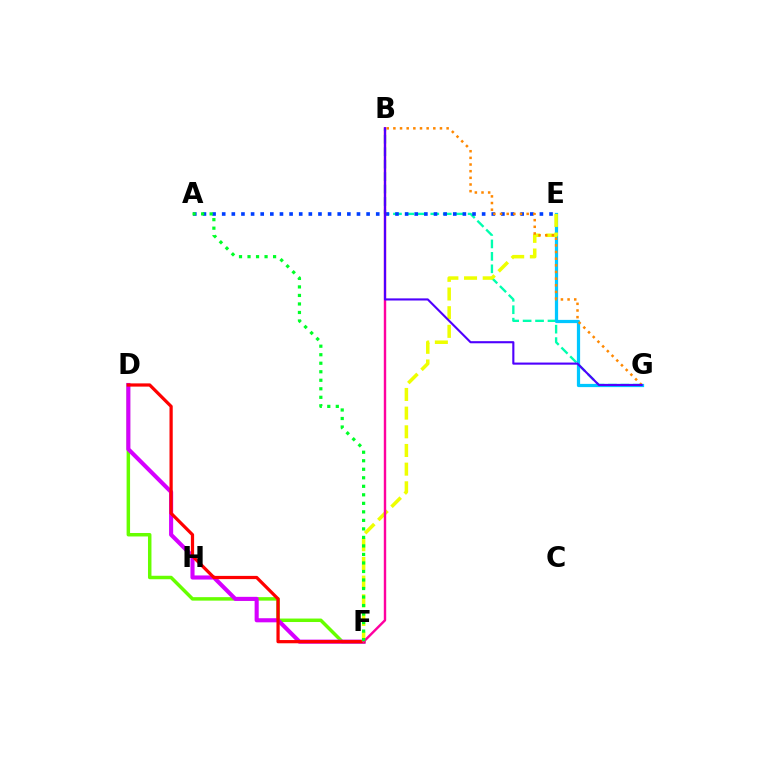{('B', 'G'): [{'color': '#00ffaf', 'line_style': 'dashed', 'thickness': 1.69}, {'color': '#ff8800', 'line_style': 'dotted', 'thickness': 1.81}, {'color': '#4f00ff', 'line_style': 'solid', 'thickness': 1.52}], ('D', 'F'): [{'color': '#66ff00', 'line_style': 'solid', 'thickness': 2.5}, {'color': '#d600ff', 'line_style': 'solid', 'thickness': 2.95}, {'color': '#ff0000', 'line_style': 'solid', 'thickness': 2.33}], ('E', 'G'): [{'color': '#00c7ff', 'line_style': 'solid', 'thickness': 2.33}], ('E', 'F'): [{'color': '#eeff00', 'line_style': 'dashed', 'thickness': 2.54}], ('A', 'E'): [{'color': '#003fff', 'line_style': 'dotted', 'thickness': 2.62}], ('B', 'F'): [{'color': '#ff00a0', 'line_style': 'solid', 'thickness': 1.74}], ('A', 'F'): [{'color': '#00ff27', 'line_style': 'dotted', 'thickness': 2.31}]}